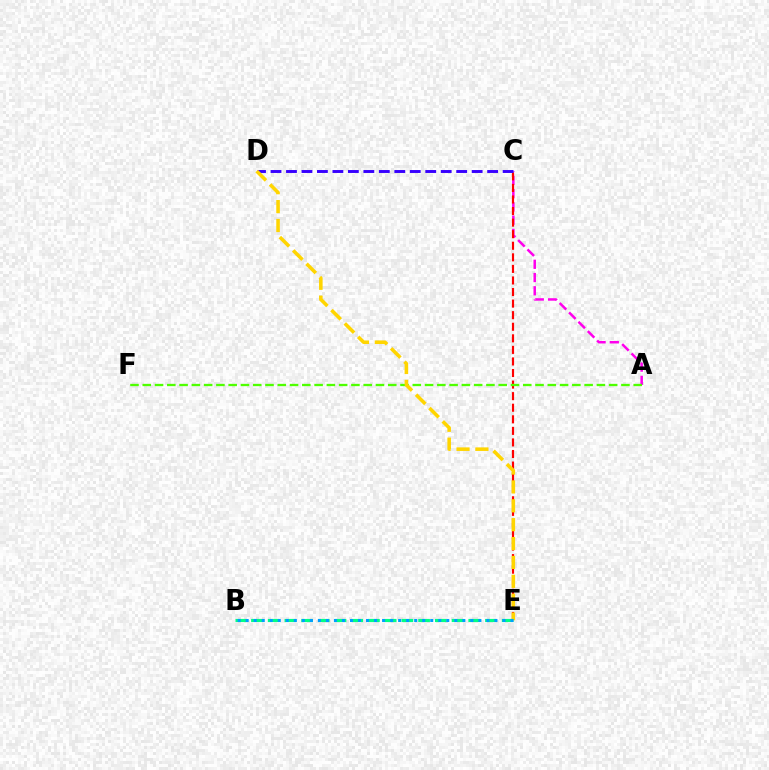{('A', 'C'): [{'color': '#ff00ed', 'line_style': 'dashed', 'thickness': 1.8}], ('C', 'E'): [{'color': '#ff0000', 'line_style': 'dashed', 'thickness': 1.57}], ('A', 'F'): [{'color': '#4fff00', 'line_style': 'dashed', 'thickness': 1.67}], ('C', 'D'): [{'color': '#3700ff', 'line_style': 'dashed', 'thickness': 2.1}], ('D', 'E'): [{'color': '#ffd500', 'line_style': 'dashed', 'thickness': 2.56}], ('B', 'E'): [{'color': '#00ff86', 'line_style': 'dashed', 'thickness': 2.27}, {'color': '#009eff', 'line_style': 'dotted', 'thickness': 2.18}]}